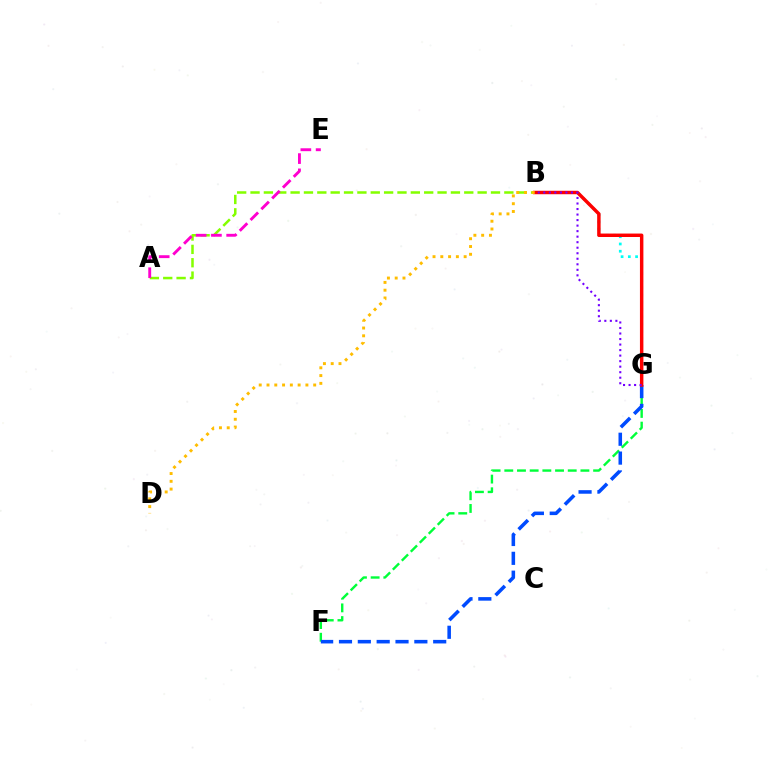{('F', 'G'): [{'color': '#00ff39', 'line_style': 'dashed', 'thickness': 1.72}, {'color': '#004bff', 'line_style': 'dashed', 'thickness': 2.56}], ('B', 'G'): [{'color': '#00fff6', 'line_style': 'dotted', 'thickness': 1.97}, {'color': '#ff0000', 'line_style': 'solid', 'thickness': 2.49}, {'color': '#7200ff', 'line_style': 'dotted', 'thickness': 1.5}], ('A', 'B'): [{'color': '#84ff00', 'line_style': 'dashed', 'thickness': 1.81}], ('A', 'E'): [{'color': '#ff00cf', 'line_style': 'dashed', 'thickness': 2.07}], ('B', 'D'): [{'color': '#ffbd00', 'line_style': 'dotted', 'thickness': 2.11}]}